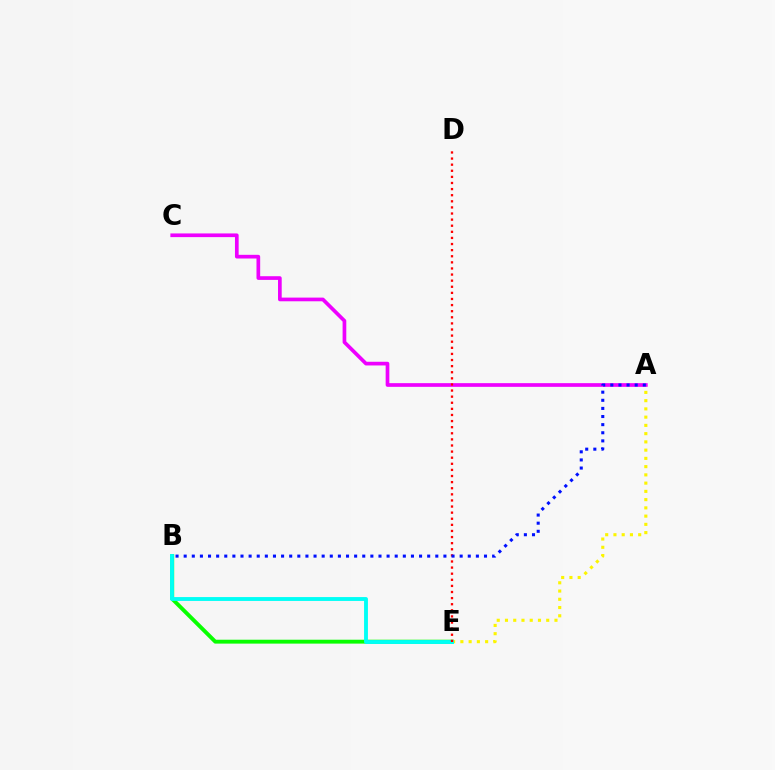{('B', 'E'): [{'color': '#08ff00', 'line_style': 'solid', 'thickness': 2.8}, {'color': '#00fff6', 'line_style': 'solid', 'thickness': 2.78}], ('A', 'E'): [{'color': '#fcf500', 'line_style': 'dotted', 'thickness': 2.24}], ('A', 'C'): [{'color': '#ee00ff', 'line_style': 'solid', 'thickness': 2.65}], ('D', 'E'): [{'color': '#ff0000', 'line_style': 'dotted', 'thickness': 1.66}], ('A', 'B'): [{'color': '#0010ff', 'line_style': 'dotted', 'thickness': 2.21}]}